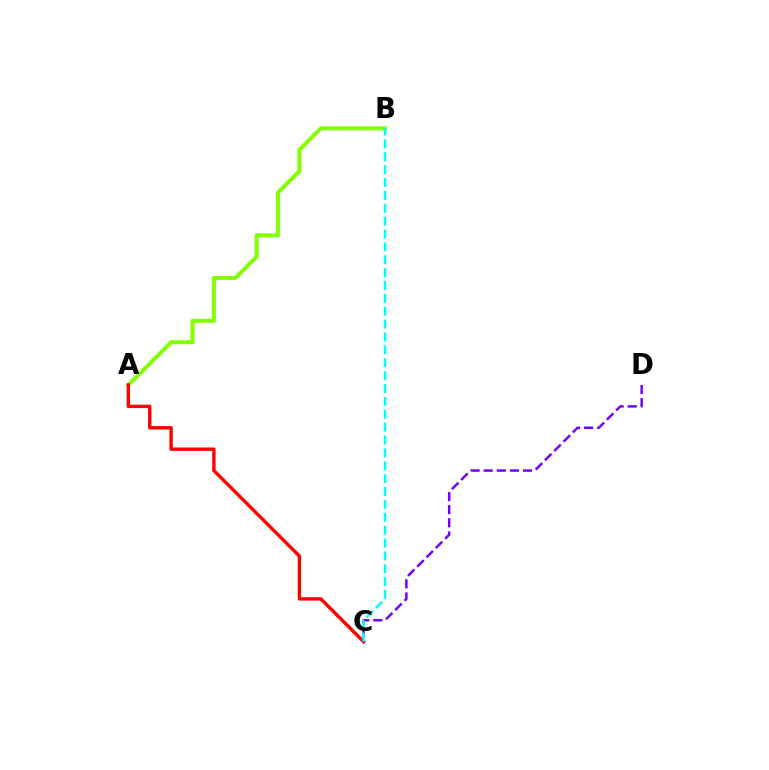{('A', 'B'): [{'color': '#84ff00', 'line_style': 'solid', 'thickness': 2.92}], ('A', 'C'): [{'color': '#ff0000', 'line_style': 'solid', 'thickness': 2.45}], ('C', 'D'): [{'color': '#7200ff', 'line_style': 'dashed', 'thickness': 1.78}], ('B', 'C'): [{'color': '#00fff6', 'line_style': 'dashed', 'thickness': 1.75}]}